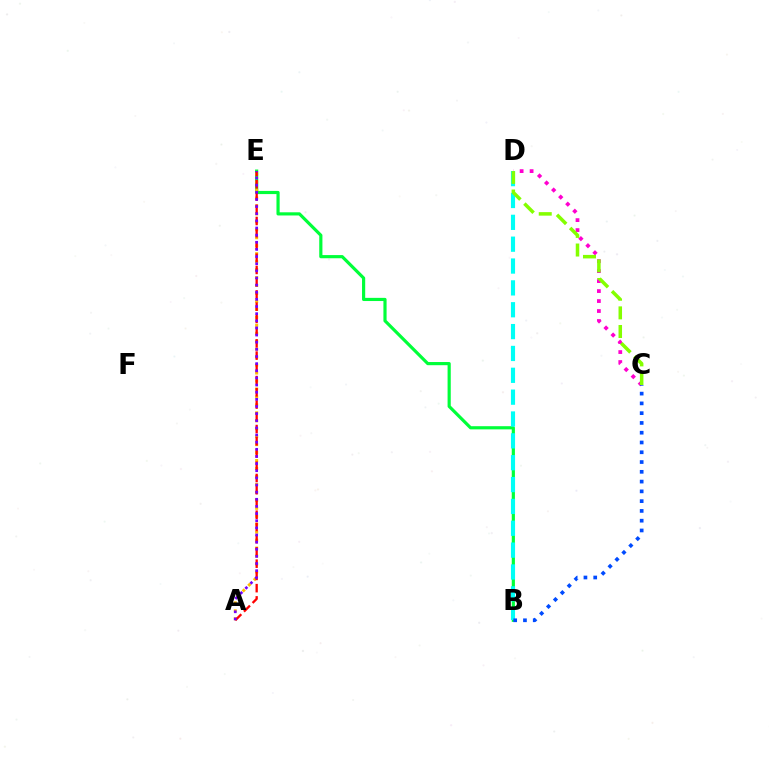{('C', 'D'): [{'color': '#ff00cf', 'line_style': 'dotted', 'thickness': 2.71}, {'color': '#84ff00', 'line_style': 'dashed', 'thickness': 2.53}], ('B', 'E'): [{'color': '#00ff39', 'line_style': 'solid', 'thickness': 2.28}], ('A', 'E'): [{'color': '#ffbd00', 'line_style': 'dotted', 'thickness': 2.16}, {'color': '#ff0000', 'line_style': 'dashed', 'thickness': 1.66}, {'color': '#7200ff', 'line_style': 'dotted', 'thickness': 1.94}], ('B', 'D'): [{'color': '#00fff6', 'line_style': 'dashed', 'thickness': 2.97}], ('B', 'C'): [{'color': '#004bff', 'line_style': 'dotted', 'thickness': 2.66}]}